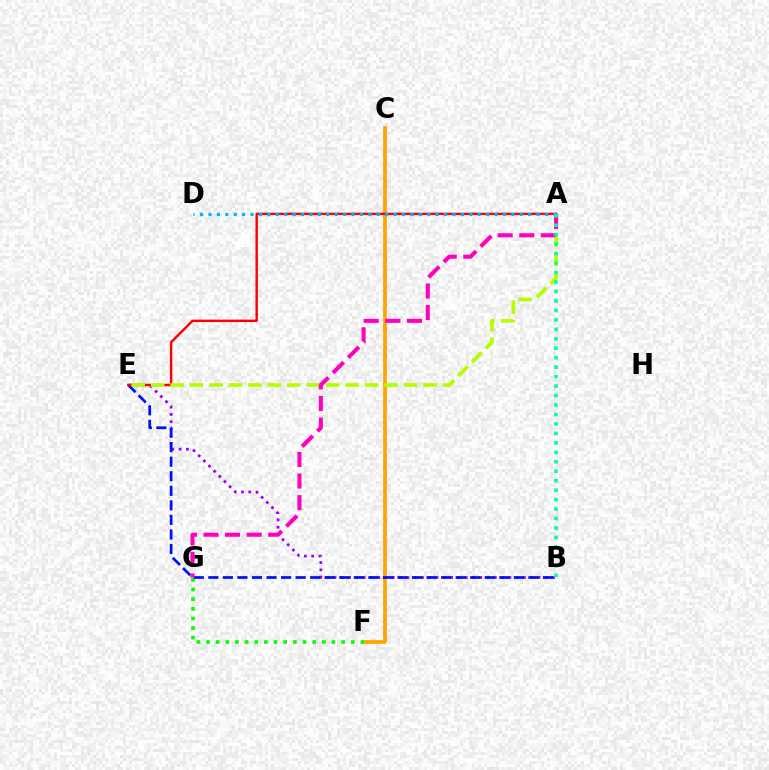{('B', 'E'): [{'color': '#9b00ff', 'line_style': 'dotted', 'thickness': 1.98}, {'color': '#0010ff', 'line_style': 'dashed', 'thickness': 1.98}], ('C', 'F'): [{'color': '#ffa500', 'line_style': 'solid', 'thickness': 2.7}], ('F', 'G'): [{'color': '#08ff00', 'line_style': 'dotted', 'thickness': 2.62}], ('A', 'E'): [{'color': '#ff0000', 'line_style': 'solid', 'thickness': 1.73}, {'color': '#b3ff00', 'line_style': 'dashed', 'thickness': 2.64}], ('A', 'G'): [{'color': '#ff00bd', 'line_style': 'dashed', 'thickness': 2.93}], ('A', 'D'): [{'color': '#00b5ff', 'line_style': 'dotted', 'thickness': 2.29}], ('A', 'B'): [{'color': '#00ff9d', 'line_style': 'dotted', 'thickness': 2.57}]}